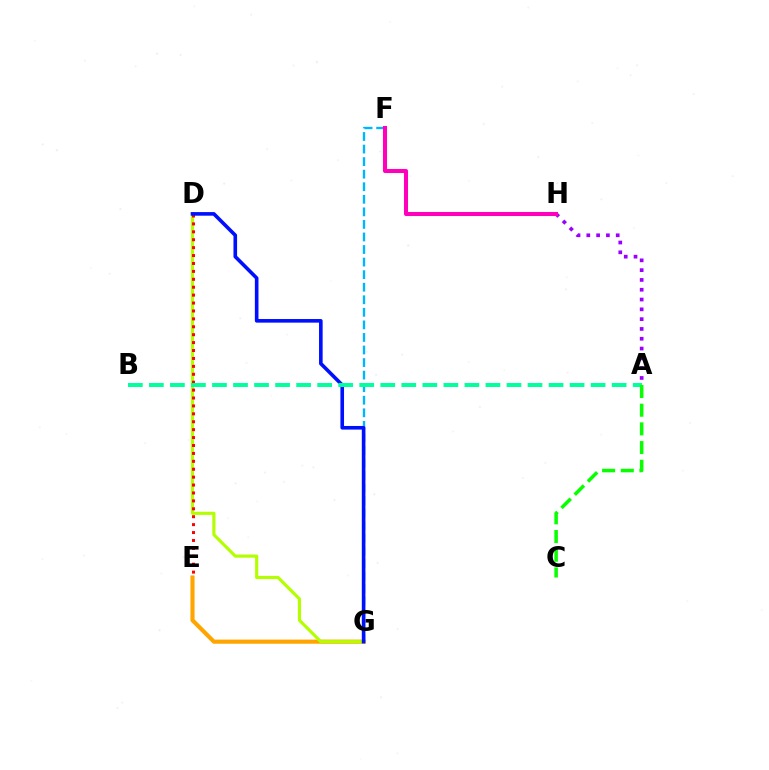{('E', 'G'): [{'color': '#ffa500', 'line_style': 'solid', 'thickness': 2.96}], ('F', 'G'): [{'color': '#00b5ff', 'line_style': 'dashed', 'thickness': 1.71}], ('A', 'H'): [{'color': '#9b00ff', 'line_style': 'dotted', 'thickness': 2.66}], ('D', 'G'): [{'color': '#b3ff00', 'line_style': 'solid', 'thickness': 2.26}, {'color': '#0010ff', 'line_style': 'solid', 'thickness': 2.6}], ('F', 'H'): [{'color': '#ff00bd', 'line_style': 'solid', 'thickness': 2.92}], ('D', 'E'): [{'color': '#ff0000', 'line_style': 'dotted', 'thickness': 2.15}], ('A', 'B'): [{'color': '#00ff9d', 'line_style': 'dashed', 'thickness': 2.86}], ('A', 'C'): [{'color': '#08ff00', 'line_style': 'dashed', 'thickness': 2.54}]}